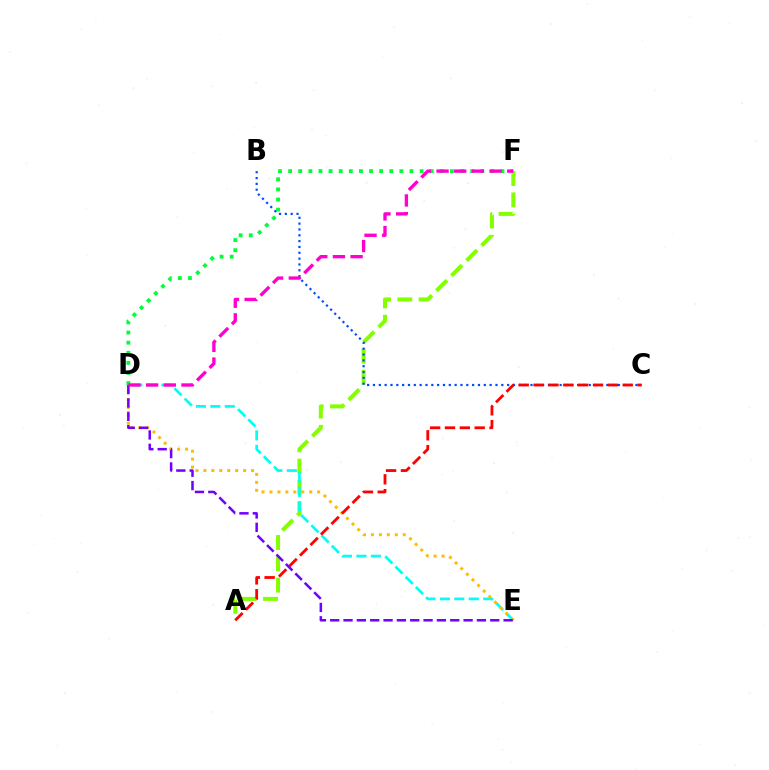{('A', 'F'): [{'color': '#84ff00', 'line_style': 'dashed', 'thickness': 2.9}], ('D', 'F'): [{'color': '#00ff39', 'line_style': 'dotted', 'thickness': 2.75}, {'color': '#ff00cf', 'line_style': 'dashed', 'thickness': 2.4}], ('B', 'C'): [{'color': '#004bff', 'line_style': 'dotted', 'thickness': 1.58}], ('D', 'E'): [{'color': '#00fff6', 'line_style': 'dashed', 'thickness': 1.96}, {'color': '#ffbd00', 'line_style': 'dotted', 'thickness': 2.16}, {'color': '#7200ff', 'line_style': 'dashed', 'thickness': 1.81}], ('A', 'C'): [{'color': '#ff0000', 'line_style': 'dashed', 'thickness': 2.02}]}